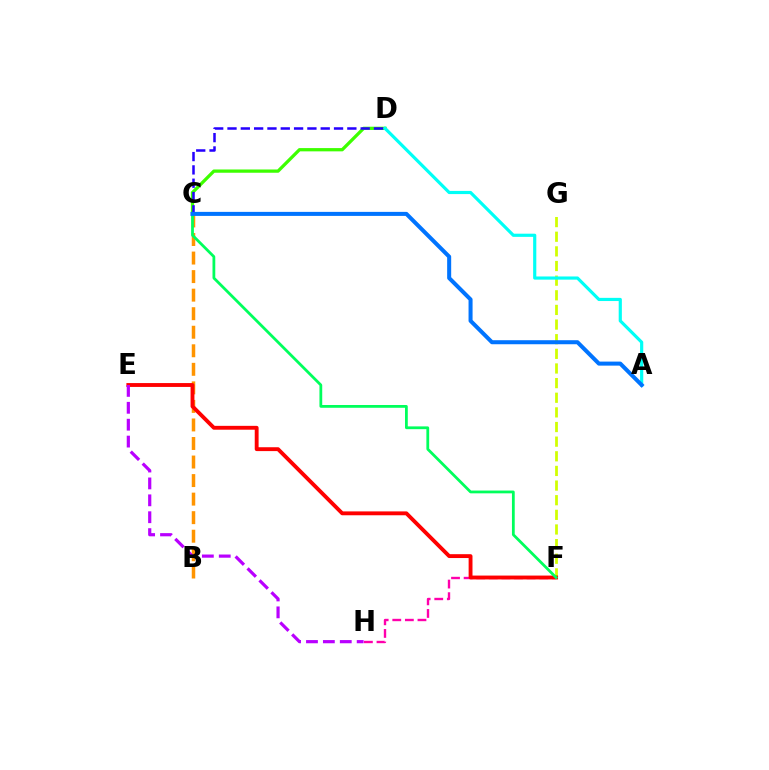{('F', 'G'): [{'color': '#d1ff00', 'line_style': 'dashed', 'thickness': 1.99}], ('C', 'D'): [{'color': '#3dff00', 'line_style': 'solid', 'thickness': 2.35}, {'color': '#2500ff', 'line_style': 'dashed', 'thickness': 1.81}], ('A', 'D'): [{'color': '#00fff6', 'line_style': 'solid', 'thickness': 2.29}], ('F', 'H'): [{'color': '#ff00ac', 'line_style': 'dashed', 'thickness': 1.71}], ('B', 'C'): [{'color': '#ff9400', 'line_style': 'dashed', 'thickness': 2.52}], ('E', 'F'): [{'color': '#ff0000', 'line_style': 'solid', 'thickness': 2.78}], ('C', 'F'): [{'color': '#00ff5c', 'line_style': 'solid', 'thickness': 2.0}], ('A', 'C'): [{'color': '#0074ff', 'line_style': 'solid', 'thickness': 2.9}], ('E', 'H'): [{'color': '#b900ff', 'line_style': 'dashed', 'thickness': 2.3}]}